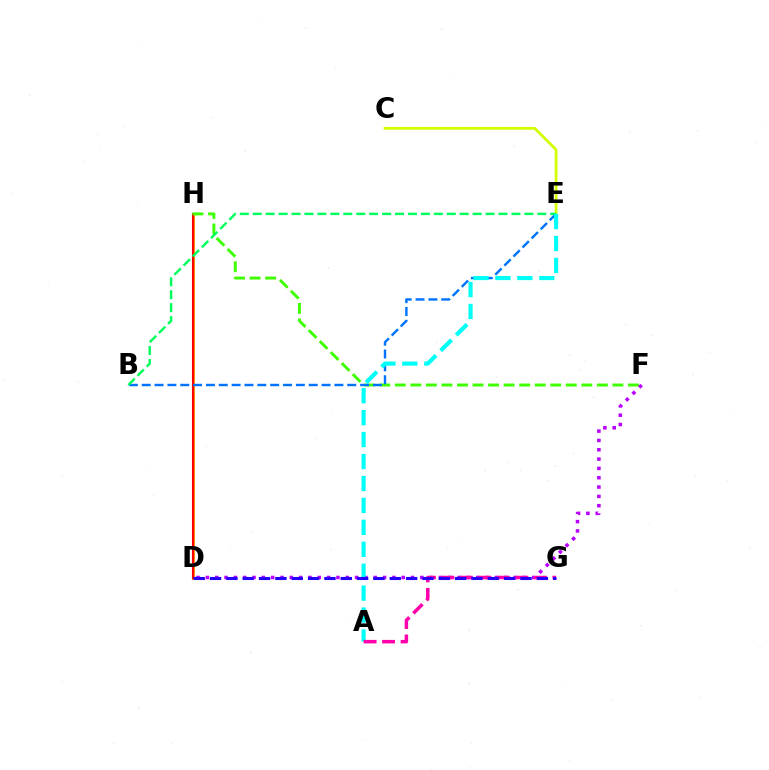{('C', 'E'): [{'color': '#d1ff00', 'line_style': 'solid', 'thickness': 2.01}], ('D', 'H'): [{'color': '#ff9400', 'line_style': 'solid', 'thickness': 2.09}, {'color': '#ff0000', 'line_style': 'solid', 'thickness': 1.52}], ('F', 'H'): [{'color': '#3dff00', 'line_style': 'dashed', 'thickness': 2.11}], ('B', 'E'): [{'color': '#0074ff', 'line_style': 'dashed', 'thickness': 1.75}, {'color': '#00ff5c', 'line_style': 'dashed', 'thickness': 1.76}], ('D', 'F'): [{'color': '#b900ff', 'line_style': 'dotted', 'thickness': 2.53}], ('A', 'E'): [{'color': '#00fff6', 'line_style': 'dashed', 'thickness': 2.98}], ('A', 'G'): [{'color': '#ff00ac', 'line_style': 'dashed', 'thickness': 2.51}], ('D', 'G'): [{'color': '#2500ff', 'line_style': 'dashed', 'thickness': 2.22}]}